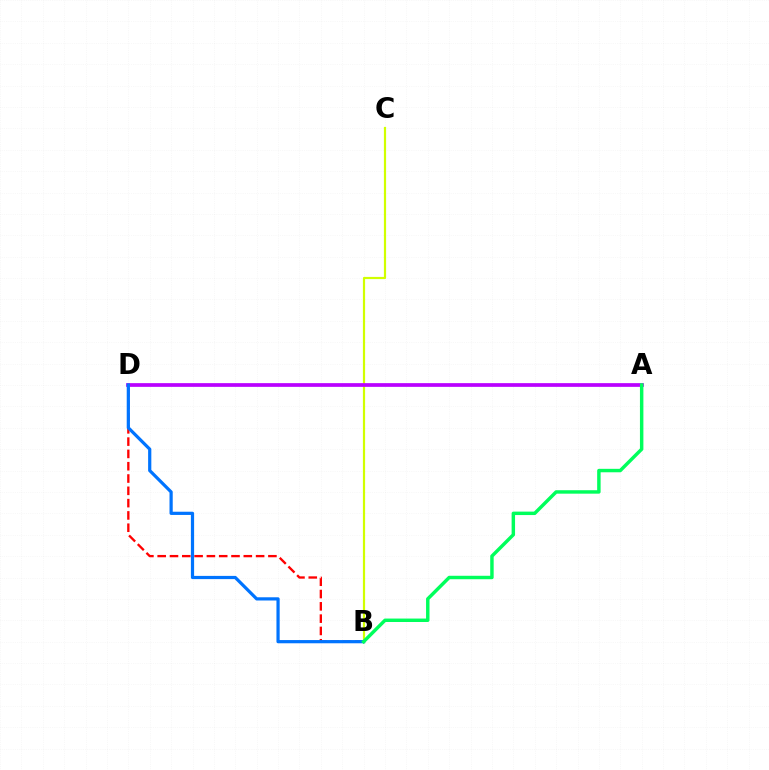{('B', 'C'): [{'color': '#d1ff00', 'line_style': 'solid', 'thickness': 1.58}], ('A', 'D'): [{'color': '#b900ff', 'line_style': 'solid', 'thickness': 2.67}], ('B', 'D'): [{'color': '#ff0000', 'line_style': 'dashed', 'thickness': 1.67}, {'color': '#0074ff', 'line_style': 'solid', 'thickness': 2.31}], ('A', 'B'): [{'color': '#00ff5c', 'line_style': 'solid', 'thickness': 2.48}]}